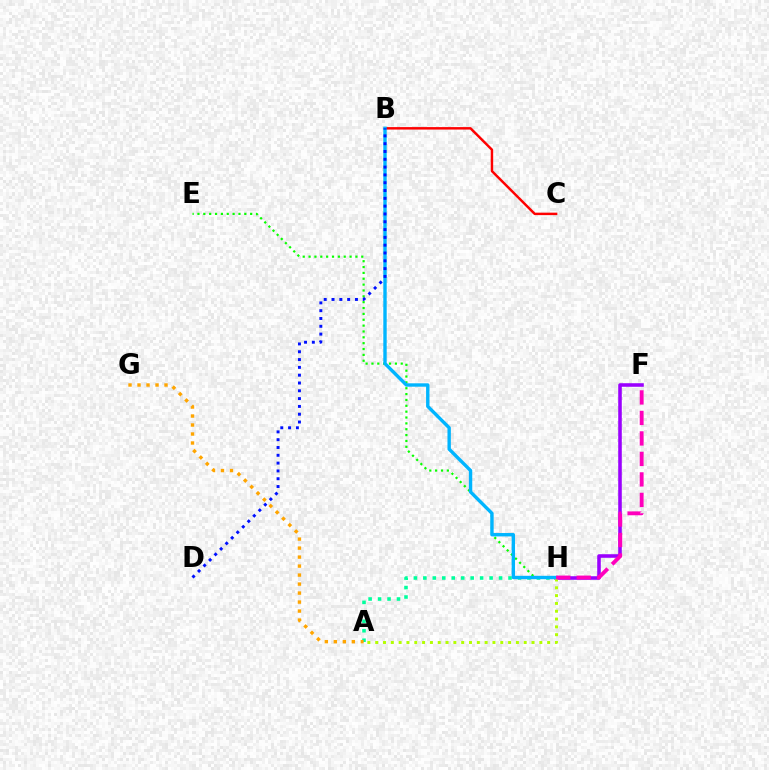{('A', 'H'): [{'color': '#00ff9d', 'line_style': 'dotted', 'thickness': 2.57}, {'color': '#b3ff00', 'line_style': 'dotted', 'thickness': 2.12}], ('E', 'H'): [{'color': '#08ff00', 'line_style': 'dotted', 'thickness': 1.59}], ('F', 'H'): [{'color': '#9b00ff', 'line_style': 'solid', 'thickness': 2.57}, {'color': '#ff00bd', 'line_style': 'dashed', 'thickness': 2.78}], ('A', 'G'): [{'color': '#ffa500', 'line_style': 'dotted', 'thickness': 2.44}], ('B', 'C'): [{'color': '#ff0000', 'line_style': 'solid', 'thickness': 1.77}], ('B', 'H'): [{'color': '#00b5ff', 'line_style': 'solid', 'thickness': 2.44}], ('B', 'D'): [{'color': '#0010ff', 'line_style': 'dotted', 'thickness': 2.12}]}